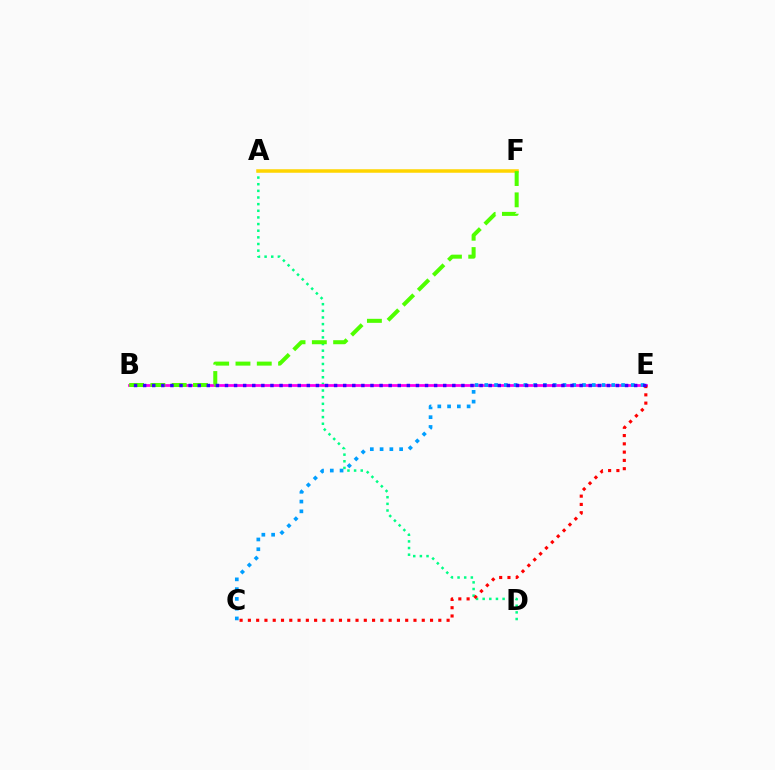{('A', 'D'): [{'color': '#00ff86', 'line_style': 'dotted', 'thickness': 1.8}], ('B', 'E'): [{'color': '#ff00ed', 'line_style': 'solid', 'thickness': 1.99}, {'color': '#3700ff', 'line_style': 'dotted', 'thickness': 2.47}], ('A', 'F'): [{'color': '#ffd500', 'line_style': 'solid', 'thickness': 2.53}], ('C', 'E'): [{'color': '#009eff', 'line_style': 'dotted', 'thickness': 2.65}, {'color': '#ff0000', 'line_style': 'dotted', 'thickness': 2.25}], ('B', 'F'): [{'color': '#4fff00', 'line_style': 'dashed', 'thickness': 2.89}]}